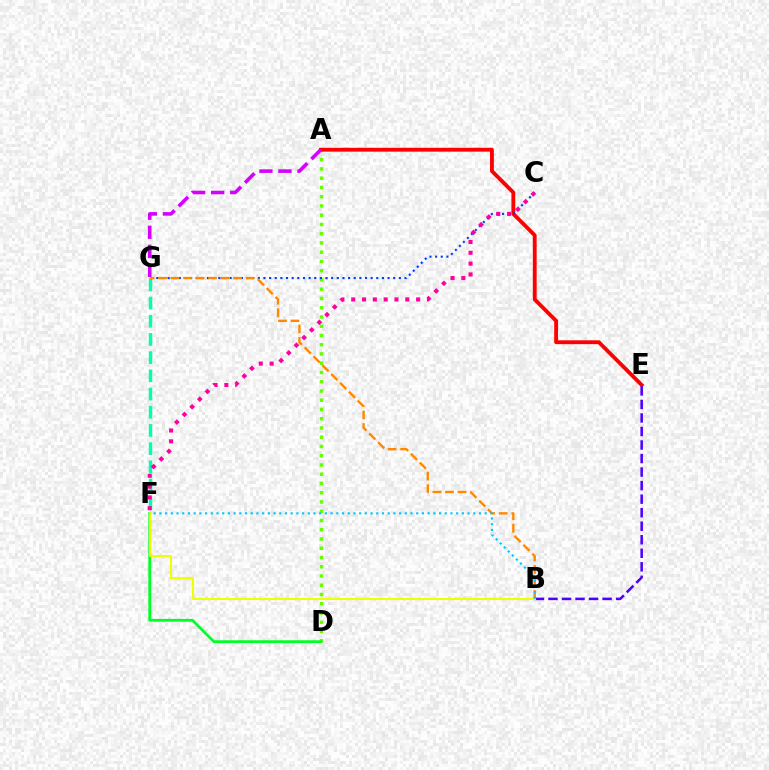{('F', 'G'): [{'color': '#00ffaf', 'line_style': 'dashed', 'thickness': 2.47}], ('A', 'D'): [{'color': '#66ff00', 'line_style': 'dotted', 'thickness': 2.51}], ('A', 'E'): [{'color': '#ff0000', 'line_style': 'solid', 'thickness': 2.76}], ('C', 'G'): [{'color': '#003fff', 'line_style': 'dotted', 'thickness': 1.53}], ('D', 'F'): [{'color': '#00ff27', 'line_style': 'solid', 'thickness': 2.01}], ('C', 'F'): [{'color': '#ff00a0', 'line_style': 'dotted', 'thickness': 2.94}], ('B', 'E'): [{'color': '#4f00ff', 'line_style': 'dashed', 'thickness': 1.84}], ('B', 'G'): [{'color': '#ff8800', 'line_style': 'dashed', 'thickness': 1.7}], ('A', 'G'): [{'color': '#d600ff', 'line_style': 'dashed', 'thickness': 2.59}], ('B', 'F'): [{'color': '#eeff00', 'line_style': 'solid', 'thickness': 1.5}, {'color': '#00c7ff', 'line_style': 'dotted', 'thickness': 1.55}]}